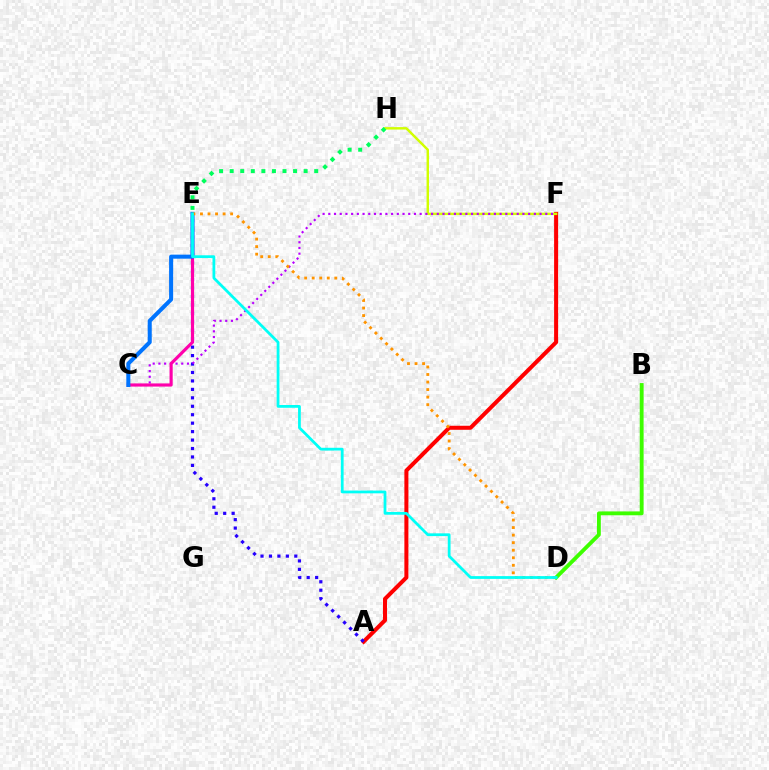{('A', 'F'): [{'color': '#ff0000', 'line_style': 'solid', 'thickness': 2.9}], ('A', 'E'): [{'color': '#2500ff', 'line_style': 'dotted', 'thickness': 2.3}], ('F', 'H'): [{'color': '#d1ff00', 'line_style': 'solid', 'thickness': 1.76}], ('C', 'F'): [{'color': '#b900ff', 'line_style': 'dotted', 'thickness': 1.55}], ('C', 'E'): [{'color': '#ff00ac', 'line_style': 'solid', 'thickness': 2.27}, {'color': '#0074ff', 'line_style': 'solid', 'thickness': 2.91}], ('E', 'H'): [{'color': '#00ff5c', 'line_style': 'dotted', 'thickness': 2.87}], ('D', 'E'): [{'color': '#ff9400', 'line_style': 'dotted', 'thickness': 2.05}, {'color': '#00fff6', 'line_style': 'solid', 'thickness': 1.99}], ('B', 'D'): [{'color': '#3dff00', 'line_style': 'solid', 'thickness': 2.78}]}